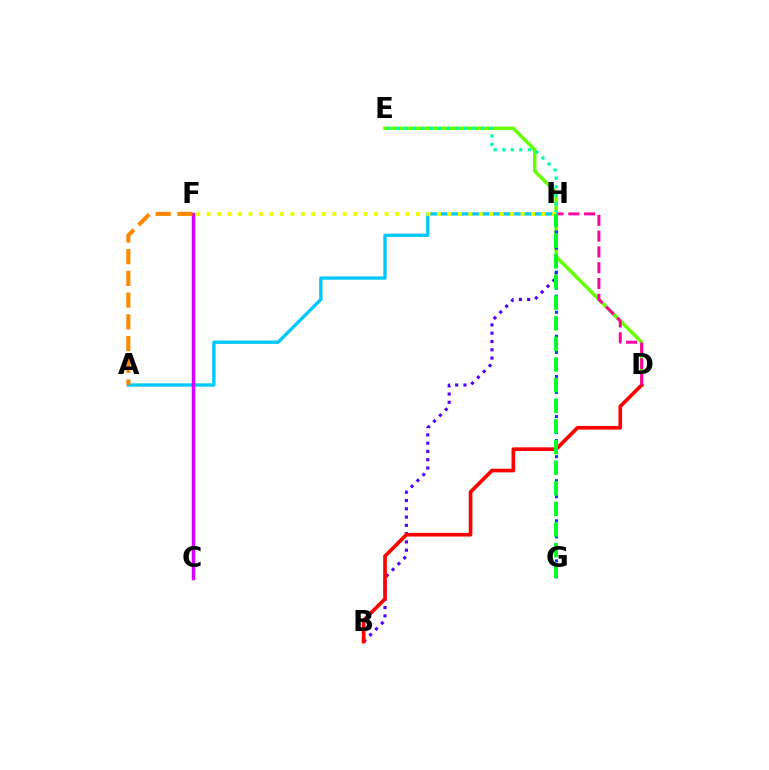{('A', 'H'): [{'color': '#00c7ff', 'line_style': 'solid', 'thickness': 2.4}], ('B', 'H'): [{'color': '#4f00ff', 'line_style': 'dotted', 'thickness': 2.25}], ('D', 'E'): [{'color': '#66ff00', 'line_style': 'solid', 'thickness': 2.51}], ('C', 'F'): [{'color': '#d600ff', 'line_style': 'solid', 'thickness': 2.49}], ('B', 'D'): [{'color': '#ff0000', 'line_style': 'solid', 'thickness': 2.63}], ('D', 'H'): [{'color': '#ff00a0', 'line_style': 'dashed', 'thickness': 2.14}], ('E', 'H'): [{'color': '#00ffaf', 'line_style': 'dotted', 'thickness': 2.32}], ('F', 'H'): [{'color': '#eeff00', 'line_style': 'dotted', 'thickness': 2.84}], ('A', 'F'): [{'color': '#ff8800', 'line_style': 'dashed', 'thickness': 2.95}], ('G', 'H'): [{'color': '#003fff', 'line_style': 'dotted', 'thickness': 2.18}, {'color': '#00ff27', 'line_style': 'dashed', 'thickness': 2.8}]}